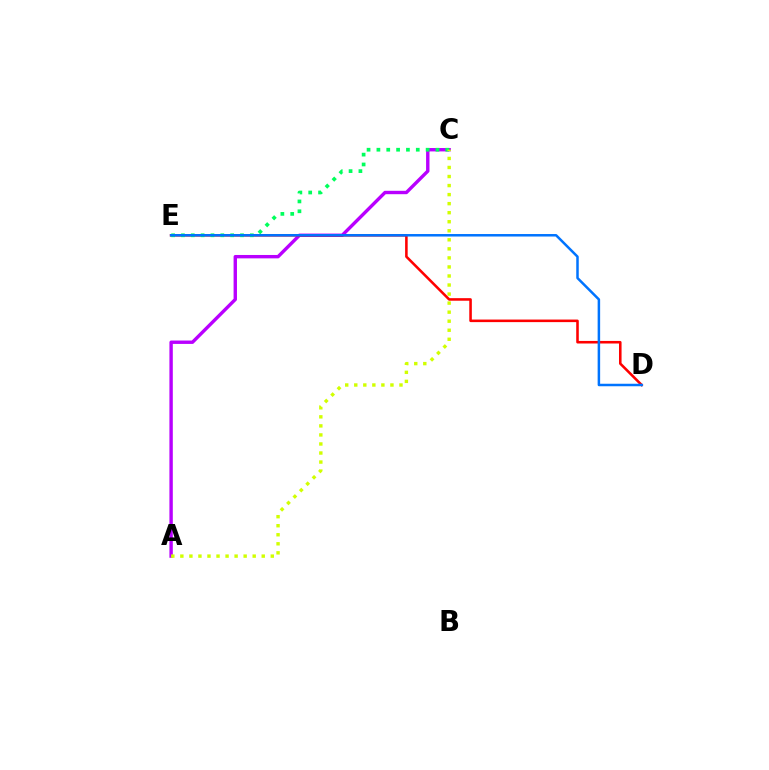{('A', 'C'): [{'color': '#b900ff', 'line_style': 'solid', 'thickness': 2.44}, {'color': '#d1ff00', 'line_style': 'dotted', 'thickness': 2.46}], ('D', 'E'): [{'color': '#ff0000', 'line_style': 'solid', 'thickness': 1.85}, {'color': '#0074ff', 'line_style': 'solid', 'thickness': 1.8}], ('C', 'E'): [{'color': '#00ff5c', 'line_style': 'dotted', 'thickness': 2.67}]}